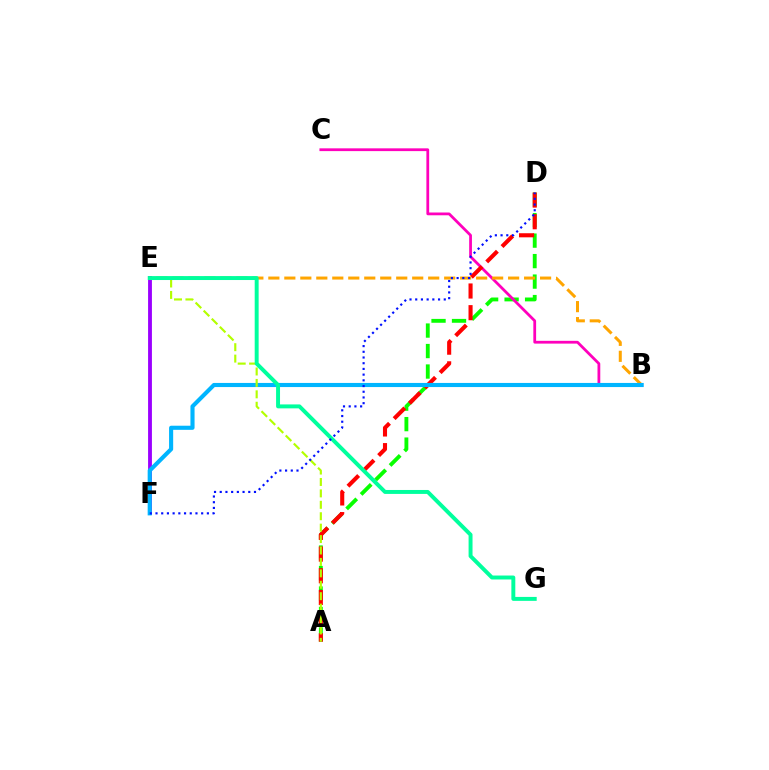{('A', 'D'): [{'color': '#08ff00', 'line_style': 'dashed', 'thickness': 2.78}, {'color': '#ff0000', 'line_style': 'dashed', 'thickness': 2.94}], ('B', 'C'): [{'color': '#ff00bd', 'line_style': 'solid', 'thickness': 2.0}], ('B', 'E'): [{'color': '#ffa500', 'line_style': 'dashed', 'thickness': 2.17}], ('E', 'F'): [{'color': '#9b00ff', 'line_style': 'solid', 'thickness': 2.76}], ('B', 'F'): [{'color': '#00b5ff', 'line_style': 'solid', 'thickness': 2.96}], ('A', 'E'): [{'color': '#b3ff00', 'line_style': 'dashed', 'thickness': 1.55}], ('E', 'G'): [{'color': '#00ff9d', 'line_style': 'solid', 'thickness': 2.84}], ('D', 'F'): [{'color': '#0010ff', 'line_style': 'dotted', 'thickness': 1.55}]}